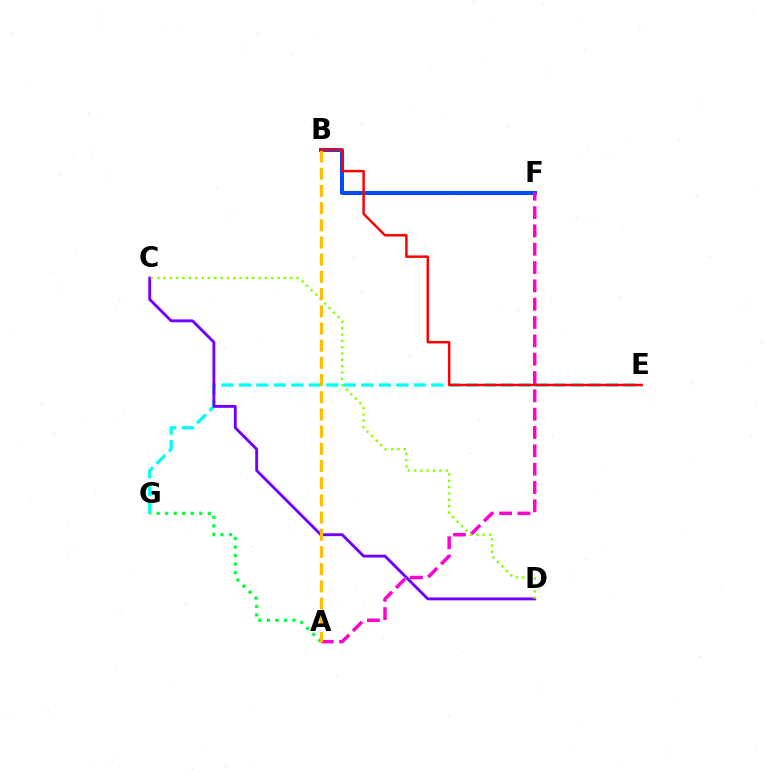{('B', 'F'): [{'color': '#004bff', 'line_style': 'solid', 'thickness': 2.88}], ('E', 'G'): [{'color': '#00fff6', 'line_style': 'dashed', 'thickness': 2.38}], ('C', 'D'): [{'color': '#7200ff', 'line_style': 'solid', 'thickness': 2.06}, {'color': '#84ff00', 'line_style': 'dotted', 'thickness': 1.72}], ('A', 'G'): [{'color': '#00ff39', 'line_style': 'dotted', 'thickness': 2.32}], ('A', 'F'): [{'color': '#ff00cf', 'line_style': 'dashed', 'thickness': 2.49}], ('A', 'B'): [{'color': '#ffbd00', 'line_style': 'dashed', 'thickness': 2.34}], ('B', 'E'): [{'color': '#ff0000', 'line_style': 'solid', 'thickness': 1.78}]}